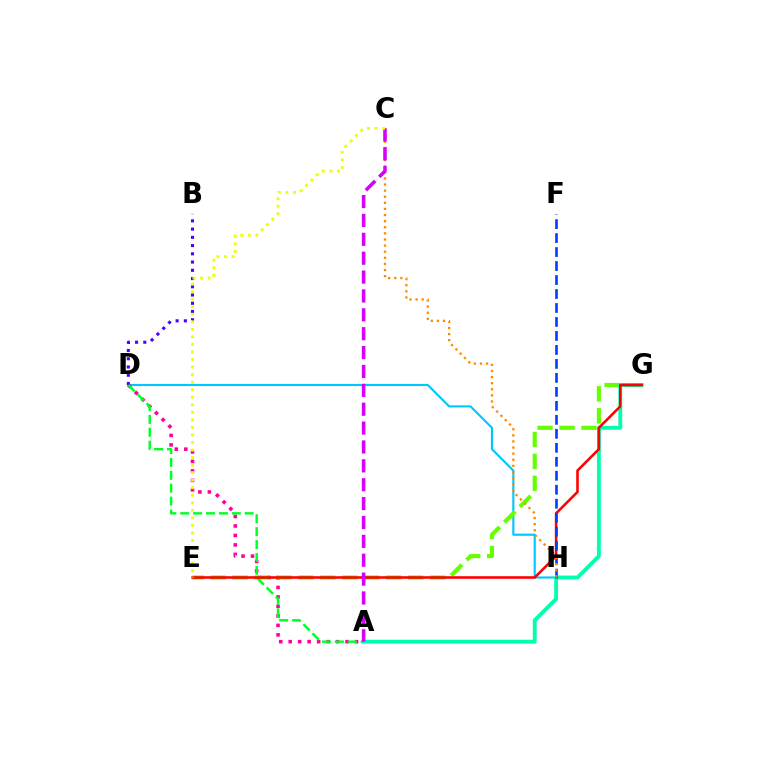{('D', 'H'): [{'color': '#00c7ff', 'line_style': 'solid', 'thickness': 1.53}], ('A', 'D'): [{'color': '#ff00a0', 'line_style': 'dotted', 'thickness': 2.58}, {'color': '#00ff27', 'line_style': 'dashed', 'thickness': 1.75}], ('B', 'D'): [{'color': '#4f00ff', 'line_style': 'dotted', 'thickness': 2.24}], ('E', 'G'): [{'color': '#66ff00', 'line_style': 'dashed', 'thickness': 2.98}, {'color': '#ff0000', 'line_style': 'solid', 'thickness': 1.86}], ('A', 'G'): [{'color': '#00ffaf', 'line_style': 'solid', 'thickness': 2.78}], ('F', 'H'): [{'color': '#003fff', 'line_style': 'dashed', 'thickness': 1.9}], ('C', 'H'): [{'color': '#ff8800', 'line_style': 'dotted', 'thickness': 1.66}], ('A', 'C'): [{'color': '#d600ff', 'line_style': 'dashed', 'thickness': 2.56}], ('C', 'E'): [{'color': '#eeff00', 'line_style': 'dotted', 'thickness': 2.05}]}